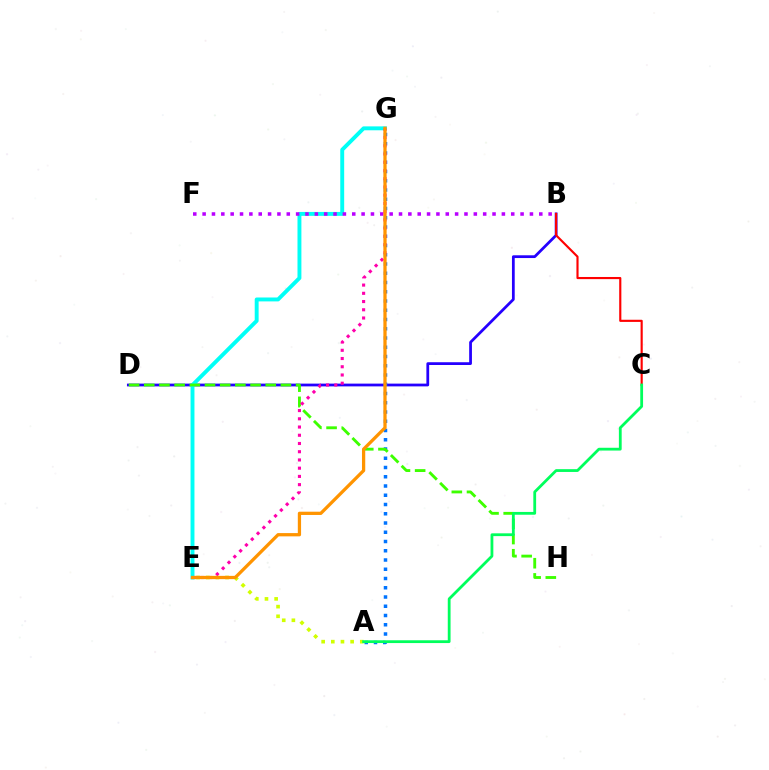{('B', 'D'): [{'color': '#2500ff', 'line_style': 'solid', 'thickness': 1.99}], ('E', 'G'): [{'color': '#00fff6', 'line_style': 'solid', 'thickness': 2.81}, {'color': '#ff00ac', 'line_style': 'dotted', 'thickness': 2.24}, {'color': '#ff9400', 'line_style': 'solid', 'thickness': 2.35}], ('A', 'G'): [{'color': '#0074ff', 'line_style': 'dotted', 'thickness': 2.51}], ('D', 'H'): [{'color': '#3dff00', 'line_style': 'dashed', 'thickness': 2.06}], ('A', 'E'): [{'color': '#d1ff00', 'line_style': 'dotted', 'thickness': 2.62}], ('B', 'C'): [{'color': '#ff0000', 'line_style': 'solid', 'thickness': 1.55}], ('B', 'F'): [{'color': '#b900ff', 'line_style': 'dotted', 'thickness': 2.54}], ('A', 'C'): [{'color': '#00ff5c', 'line_style': 'solid', 'thickness': 2.01}]}